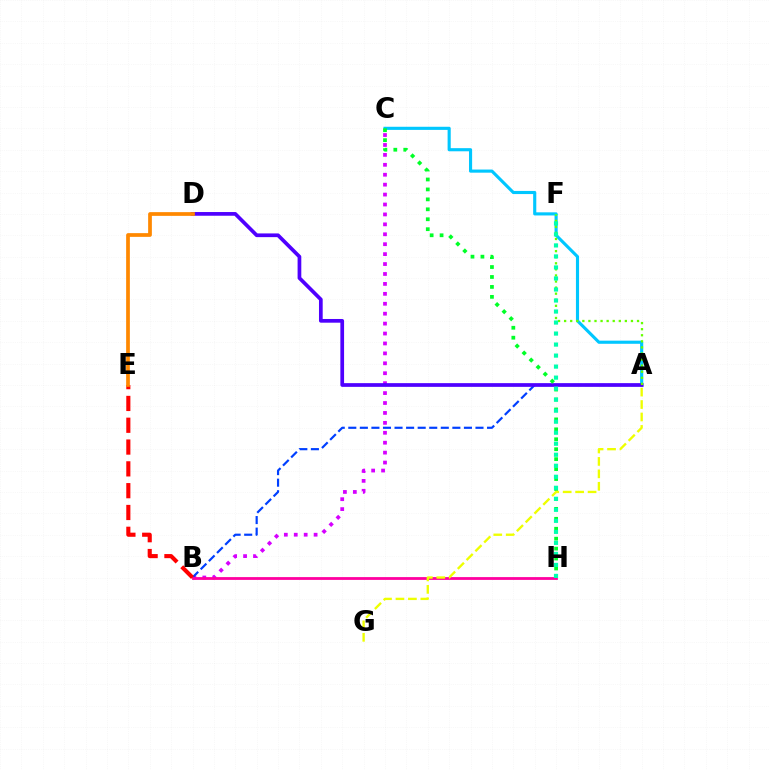{('B', 'C'): [{'color': '#d600ff', 'line_style': 'dotted', 'thickness': 2.7}], ('A', 'B'): [{'color': '#003fff', 'line_style': 'dashed', 'thickness': 1.57}], ('A', 'C'): [{'color': '#00c7ff', 'line_style': 'solid', 'thickness': 2.25}], ('A', 'D'): [{'color': '#4f00ff', 'line_style': 'solid', 'thickness': 2.67}], ('C', 'H'): [{'color': '#00ff27', 'line_style': 'dotted', 'thickness': 2.7}], ('B', 'H'): [{'color': '#ff00a0', 'line_style': 'solid', 'thickness': 2.02}], ('B', 'E'): [{'color': '#ff0000', 'line_style': 'dashed', 'thickness': 2.96}], ('A', 'F'): [{'color': '#66ff00', 'line_style': 'dotted', 'thickness': 1.65}], ('A', 'G'): [{'color': '#eeff00', 'line_style': 'dashed', 'thickness': 1.69}], ('D', 'E'): [{'color': '#ff8800', 'line_style': 'solid', 'thickness': 2.68}], ('F', 'H'): [{'color': '#00ffaf', 'line_style': 'dotted', 'thickness': 2.99}]}